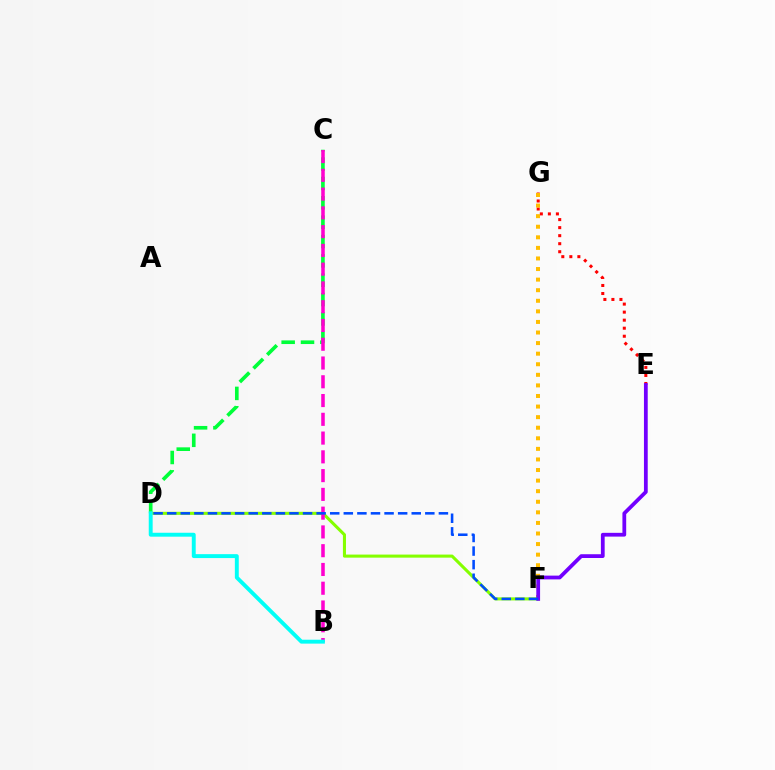{('C', 'D'): [{'color': '#00ff39', 'line_style': 'dashed', 'thickness': 2.63}], ('D', 'F'): [{'color': '#84ff00', 'line_style': 'solid', 'thickness': 2.21}, {'color': '#004bff', 'line_style': 'dashed', 'thickness': 1.85}], ('E', 'G'): [{'color': '#ff0000', 'line_style': 'dotted', 'thickness': 2.18}], ('B', 'C'): [{'color': '#ff00cf', 'line_style': 'dashed', 'thickness': 2.55}], ('F', 'G'): [{'color': '#ffbd00', 'line_style': 'dotted', 'thickness': 2.87}], ('E', 'F'): [{'color': '#7200ff', 'line_style': 'solid', 'thickness': 2.71}], ('B', 'D'): [{'color': '#00fff6', 'line_style': 'solid', 'thickness': 2.82}]}